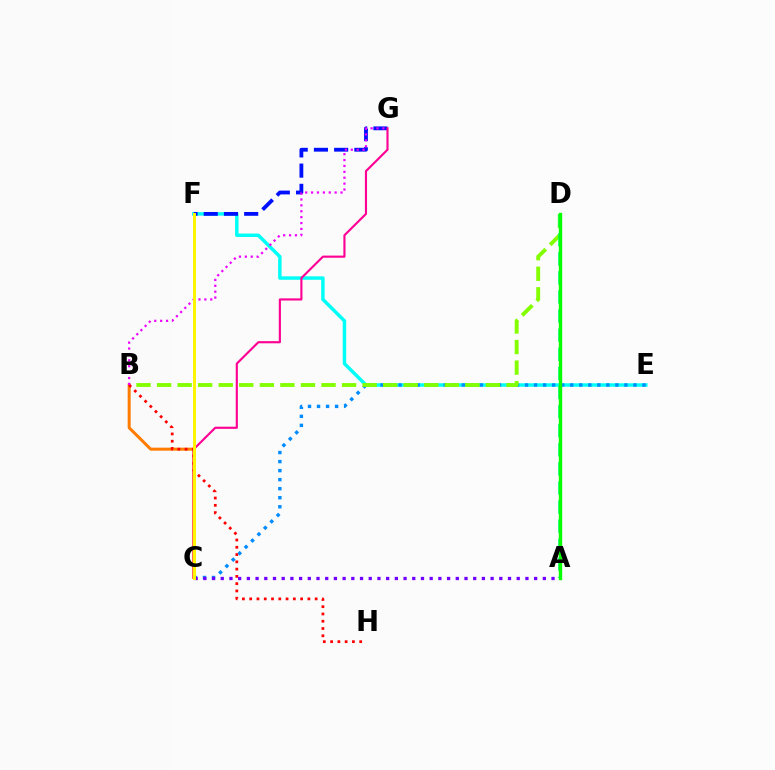{('E', 'F'): [{'color': '#00fff6', 'line_style': 'solid', 'thickness': 2.49}], ('B', 'C'): [{'color': '#ff7c00', 'line_style': 'solid', 'thickness': 2.16}], ('C', 'E'): [{'color': '#008cff', 'line_style': 'dotted', 'thickness': 2.45}], ('B', 'D'): [{'color': '#84ff00', 'line_style': 'dashed', 'thickness': 2.79}], ('A', 'D'): [{'color': '#00ff74', 'line_style': 'dashed', 'thickness': 2.59}, {'color': '#08ff00', 'line_style': 'solid', 'thickness': 2.43}], ('F', 'G'): [{'color': '#0010ff', 'line_style': 'dashed', 'thickness': 2.75}], ('B', 'H'): [{'color': '#ff0000', 'line_style': 'dotted', 'thickness': 1.98}], ('C', 'G'): [{'color': '#ff0094', 'line_style': 'solid', 'thickness': 1.54}], ('A', 'C'): [{'color': '#7200ff', 'line_style': 'dotted', 'thickness': 2.37}], ('B', 'G'): [{'color': '#ee00ff', 'line_style': 'dotted', 'thickness': 1.6}], ('C', 'F'): [{'color': '#fcf500', 'line_style': 'solid', 'thickness': 2.15}]}